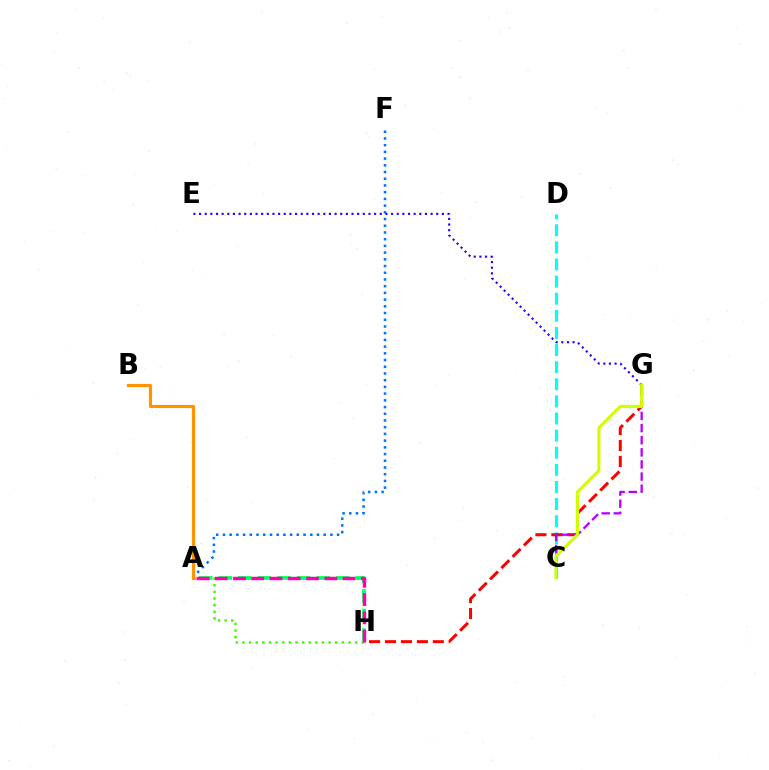{('C', 'D'): [{'color': '#00fff6', 'line_style': 'dashed', 'thickness': 2.32}], ('A', 'F'): [{'color': '#0074ff', 'line_style': 'dotted', 'thickness': 1.82}], ('G', 'H'): [{'color': '#ff0000', 'line_style': 'dashed', 'thickness': 2.17}], ('A', 'H'): [{'color': '#00ff5c', 'line_style': 'dashed', 'thickness': 2.66}, {'color': '#3dff00', 'line_style': 'dotted', 'thickness': 1.8}, {'color': '#ff00ac', 'line_style': 'dashed', 'thickness': 2.48}], ('E', 'G'): [{'color': '#2500ff', 'line_style': 'dotted', 'thickness': 1.53}], ('C', 'G'): [{'color': '#b900ff', 'line_style': 'dashed', 'thickness': 1.65}, {'color': '#d1ff00', 'line_style': 'solid', 'thickness': 2.24}], ('A', 'B'): [{'color': '#ff9400', 'line_style': 'solid', 'thickness': 2.28}]}